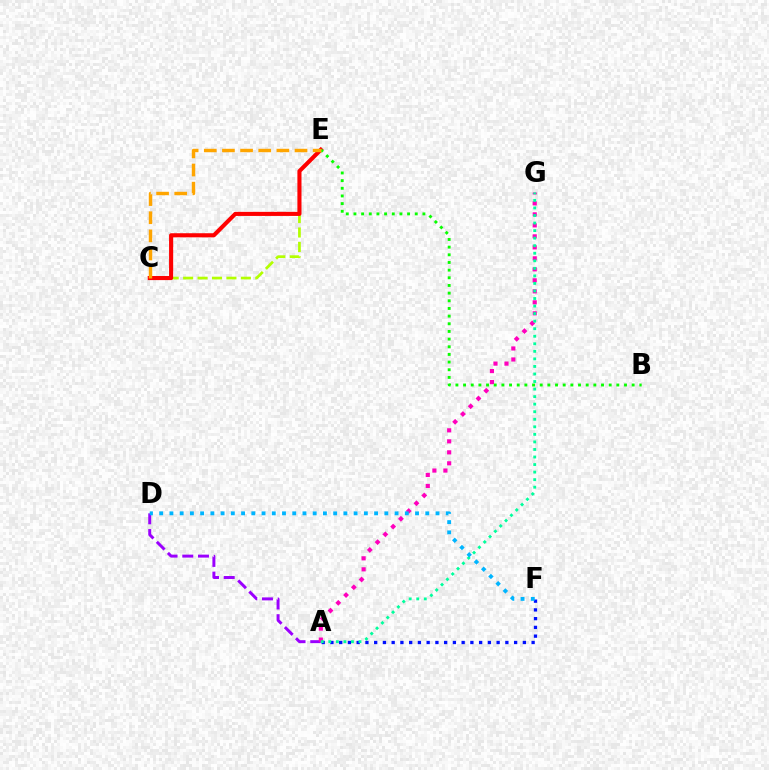{('C', 'E'): [{'color': '#b3ff00', 'line_style': 'dashed', 'thickness': 1.96}, {'color': '#ff0000', 'line_style': 'solid', 'thickness': 2.94}, {'color': '#ffa500', 'line_style': 'dashed', 'thickness': 2.46}], ('A', 'D'): [{'color': '#9b00ff', 'line_style': 'dashed', 'thickness': 2.13}], ('A', 'G'): [{'color': '#ff00bd', 'line_style': 'dotted', 'thickness': 2.99}, {'color': '#00ff9d', 'line_style': 'dotted', 'thickness': 2.05}], ('A', 'F'): [{'color': '#0010ff', 'line_style': 'dotted', 'thickness': 2.38}], ('D', 'F'): [{'color': '#00b5ff', 'line_style': 'dotted', 'thickness': 2.78}], ('B', 'E'): [{'color': '#08ff00', 'line_style': 'dotted', 'thickness': 2.08}]}